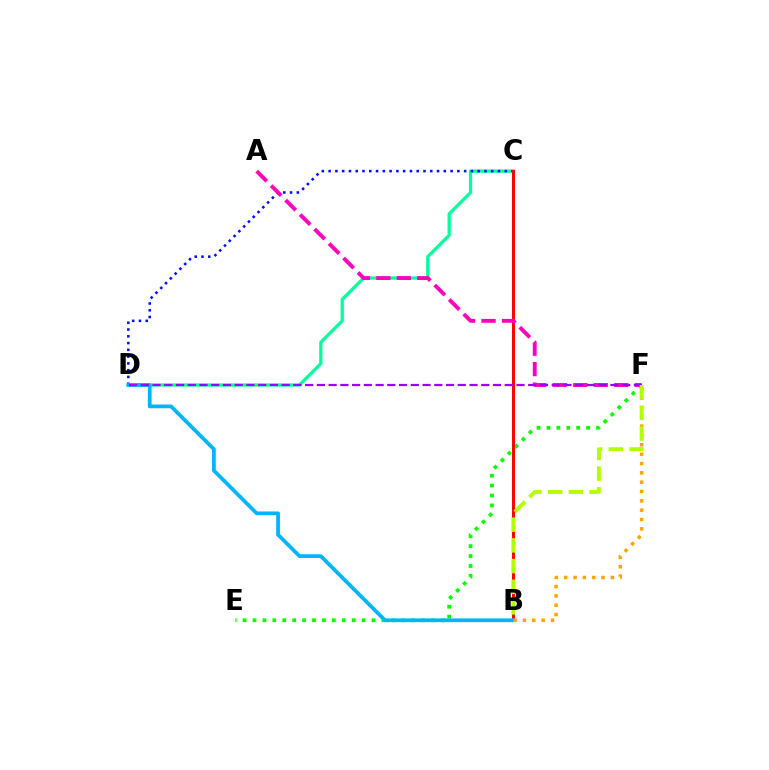{('C', 'D'): [{'color': '#00ff9d', 'line_style': 'solid', 'thickness': 2.33}, {'color': '#0010ff', 'line_style': 'dotted', 'thickness': 1.84}], ('E', 'F'): [{'color': '#08ff00', 'line_style': 'dotted', 'thickness': 2.69}], ('B', 'C'): [{'color': '#ff0000', 'line_style': 'solid', 'thickness': 2.14}], ('B', 'D'): [{'color': '#00b5ff', 'line_style': 'solid', 'thickness': 2.71}], ('B', 'F'): [{'color': '#ffa500', 'line_style': 'dotted', 'thickness': 2.54}, {'color': '#b3ff00', 'line_style': 'dashed', 'thickness': 2.81}], ('A', 'F'): [{'color': '#ff00bd', 'line_style': 'dashed', 'thickness': 2.78}], ('D', 'F'): [{'color': '#9b00ff', 'line_style': 'dashed', 'thickness': 1.59}]}